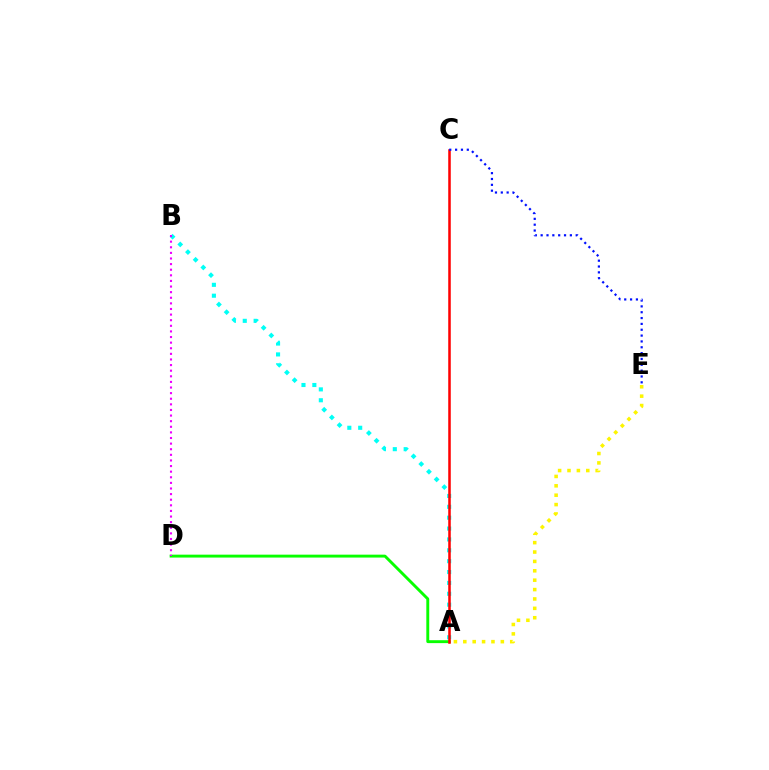{('A', 'B'): [{'color': '#00fff6', 'line_style': 'dotted', 'thickness': 2.95}], ('A', 'D'): [{'color': '#08ff00', 'line_style': 'solid', 'thickness': 2.09}], ('A', 'C'): [{'color': '#ff0000', 'line_style': 'solid', 'thickness': 1.82}], ('A', 'E'): [{'color': '#fcf500', 'line_style': 'dotted', 'thickness': 2.55}], ('C', 'E'): [{'color': '#0010ff', 'line_style': 'dotted', 'thickness': 1.59}], ('B', 'D'): [{'color': '#ee00ff', 'line_style': 'dotted', 'thickness': 1.52}]}